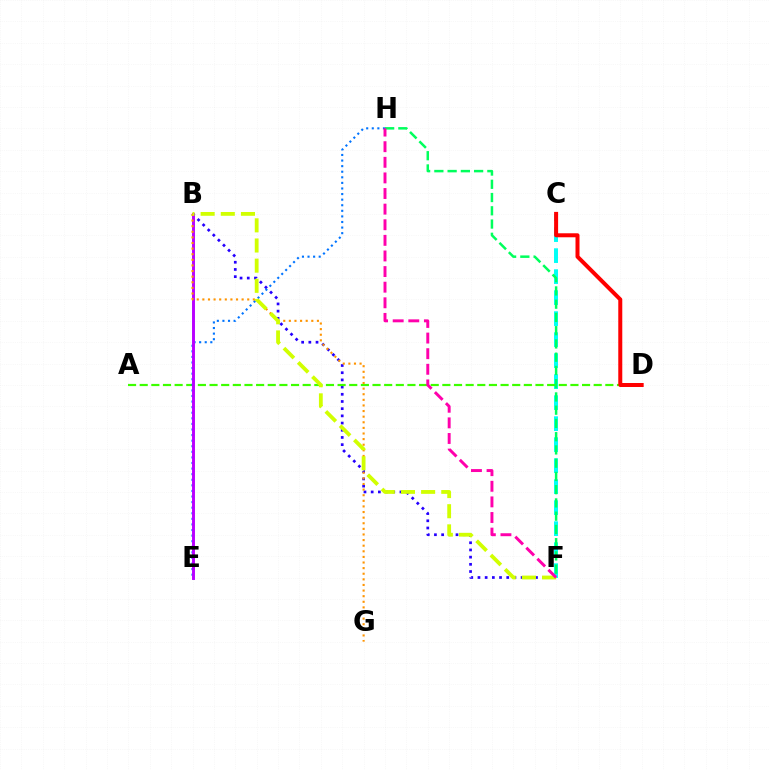{('C', 'F'): [{'color': '#00fff6', 'line_style': 'dashed', 'thickness': 2.85}], ('B', 'F'): [{'color': '#2500ff', 'line_style': 'dotted', 'thickness': 1.95}, {'color': '#d1ff00', 'line_style': 'dashed', 'thickness': 2.74}], ('A', 'D'): [{'color': '#3dff00', 'line_style': 'dashed', 'thickness': 1.58}], ('E', 'H'): [{'color': '#0074ff', 'line_style': 'dotted', 'thickness': 1.52}], ('B', 'E'): [{'color': '#b900ff', 'line_style': 'solid', 'thickness': 2.12}], ('B', 'G'): [{'color': '#ff9400', 'line_style': 'dotted', 'thickness': 1.52}], ('C', 'D'): [{'color': '#ff0000', 'line_style': 'solid', 'thickness': 2.88}], ('F', 'H'): [{'color': '#00ff5c', 'line_style': 'dashed', 'thickness': 1.8}, {'color': '#ff00ac', 'line_style': 'dashed', 'thickness': 2.12}]}